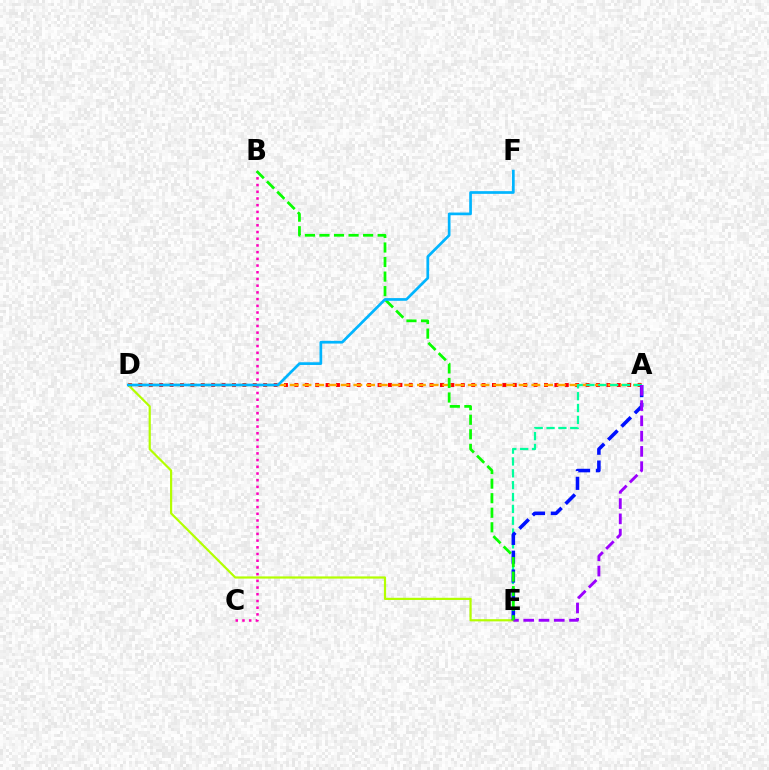{('B', 'C'): [{'color': '#ff00bd', 'line_style': 'dotted', 'thickness': 1.82}], ('A', 'D'): [{'color': '#ff0000', 'line_style': 'dotted', 'thickness': 2.83}, {'color': '#ffa500', 'line_style': 'dashed', 'thickness': 1.73}], ('D', 'E'): [{'color': '#b3ff00', 'line_style': 'solid', 'thickness': 1.58}], ('A', 'E'): [{'color': '#00ff9d', 'line_style': 'dashed', 'thickness': 1.61}, {'color': '#0010ff', 'line_style': 'dashed', 'thickness': 2.56}, {'color': '#9b00ff', 'line_style': 'dashed', 'thickness': 2.07}], ('B', 'E'): [{'color': '#08ff00', 'line_style': 'dashed', 'thickness': 1.98}], ('D', 'F'): [{'color': '#00b5ff', 'line_style': 'solid', 'thickness': 1.95}]}